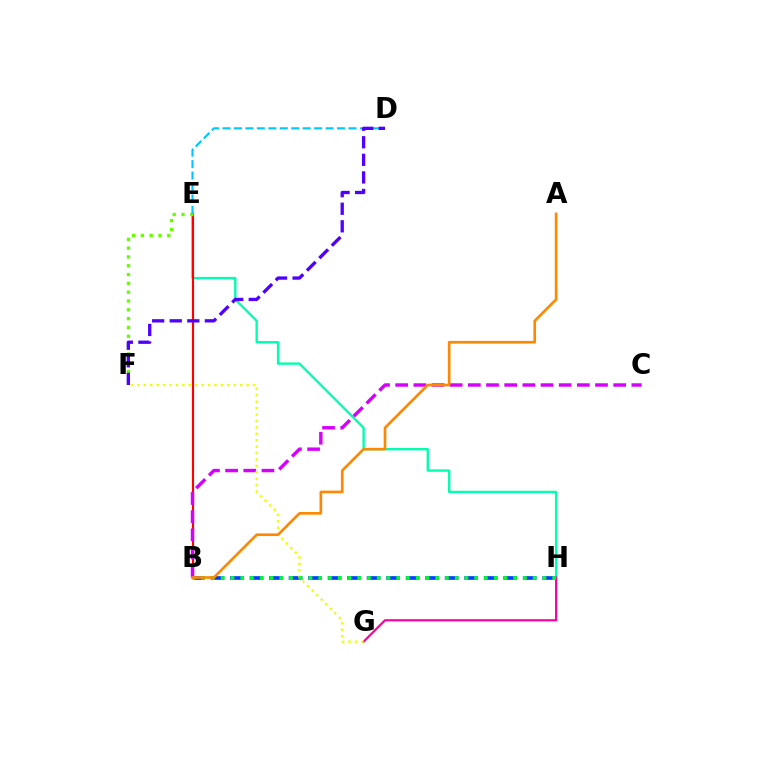{('E', 'H'): [{'color': '#00ffaf', 'line_style': 'solid', 'thickness': 1.71}], ('B', 'E'): [{'color': '#ff0000', 'line_style': 'solid', 'thickness': 1.57}], ('B', 'H'): [{'color': '#003fff', 'line_style': 'dashed', 'thickness': 2.65}, {'color': '#00ff27', 'line_style': 'dotted', 'thickness': 2.65}], ('G', 'H'): [{'color': '#ff00a0', 'line_style': 'solid', 'thickness': 1.59}], ('B', 'C'): [{'color': '#d600ff', 'line_style': 'dashed', 'thickness': 2.47}], ('E', 'F'): [{'color': '#66ff00', 'line_style': 'dotted', 'thickness': 2.39}], ('D', 'E'): [{'color': '#00c7ff', 'line_style': 'dashed', 'thickness': 1.56}], ('F', 'G'): [{'color': '#eeff00', 'line_style': 'dotted', 'thickness': 1.75}], ('D', 'F'): [{'color': '#4f00ff', 'line_style': 'dashed', 'thickness': 2.39}], ('A', 'B'): [{'color': '#ff8800', 'line_style': 'solid', 'thickness': 1.91}]}